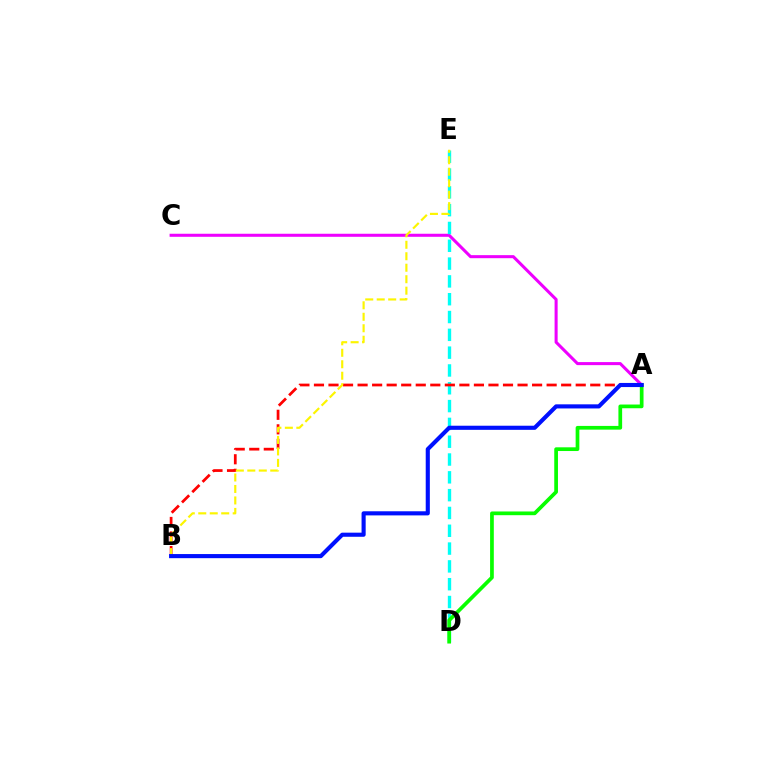{('A', 'C'): [{'color': '#ee00ff', 'line_style': 'solid', 'thickness': 2.19}], ('D', 'E'): [{'color': '#00fff6', 'line_style': 'dashed', 'thickness': 2.42}], ('A', 'B'): [{'color': '#ff0000', 'line_style': 'dashed', 'thickness': 1.98}, {'color': '#0010ff', 'line_style': 'solid', 'thickness': 2.96}], ('B', 'E'): [{'color': '#fcf500', 'line_style': 'dashed', 'thickness': 1.56}], ('A', 'D'): [{'color': '#08ff00', 'line_style': 'solid', 'thickness': 2.68}]}